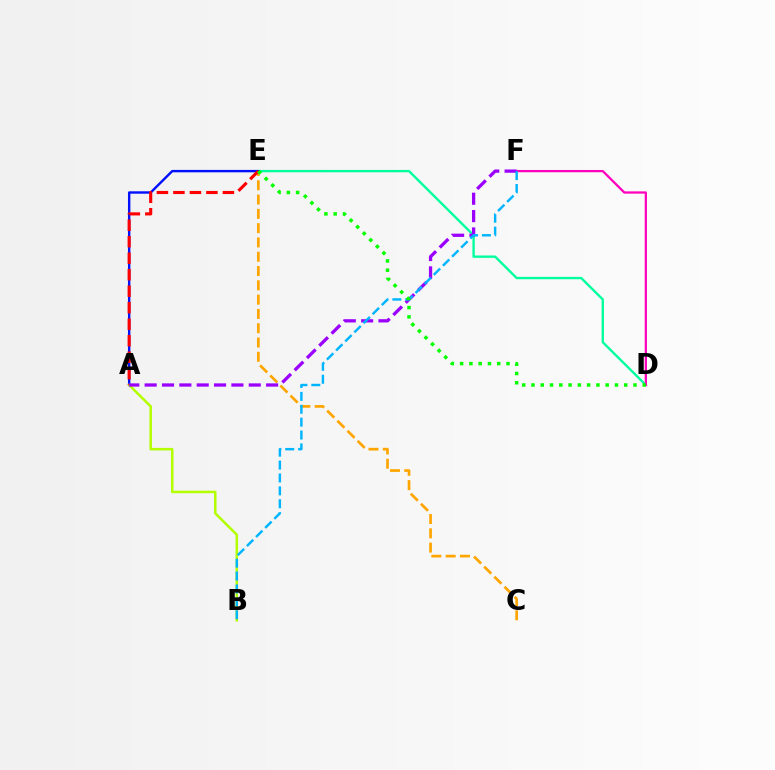{('D', 'E'): [{'color': '#00ff9d', 'line_style': 'solid', 'thickness': 1.7}, {'color': '#08ff00', 'line_style': 'dotted', 'thickness': 2.52}], ('A', 'E'): [{'color': '#0010ff', 'line_style': 'solid', 'thickness': 1.73}, {'color': '#ff0000', 'line_style': 'dashed', 'thickness': 2.24}], ('A', 'B'): [{'color': '#b3ff00', 'line_style': 'solid', 'thickness': 1.81}], ('C', 'E'): [{'color': '#ffa500', 'line_style': 'dashed', 'thickness': 1.94}], ('D', 'F'): [{'color': '#ff00bd', 'line_style': 'solid', 'thickness': 1.63}], ('A', 'F'): [{'color': '#9b00ff', 'line_style': 'dashed', 'thickness': 2.36}], ('B', 'F'): [{'color': '#00b5ff', 'line_style': 'dashed', 'thickness': 1.75}]}